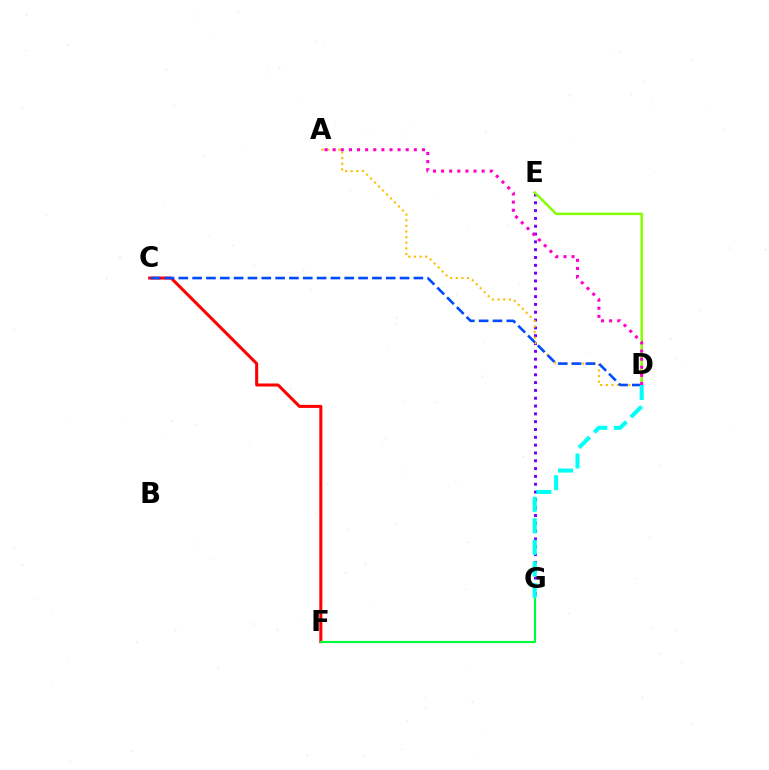{('E', 'G'): [{'color': '#7200ff', 'line_style': 'dotted', 'thickness': 2.12}], ('D', 'E'): [{'color': '#84ff00', 'line_style': 'solid', 'thickness': 1.79}], ('C', 'F'): [{'color': '#ff0000', 'line_style': 'solid', 'thickness': 2.18}], ('A', 'D'): [{'color': '#ffbd00', 'line_style': 'dotted', 'thickness': 1.53}, {'color': '#ff00cf', 'line_style': 'dotted', 'thickness': 2.2}], ('F', 'G'): [{'color': '#00ff39', 'line_style': 'solid', 'thickness': 1.55}], ('C', 'D'): [{'color': '#004bff', 'line_style': 'dashed', 'thickness': 1.88}], ('D', 'G'): [{'color': '#00fff6', 'line_style': 'dashed', 'thickness': 2.92}]}